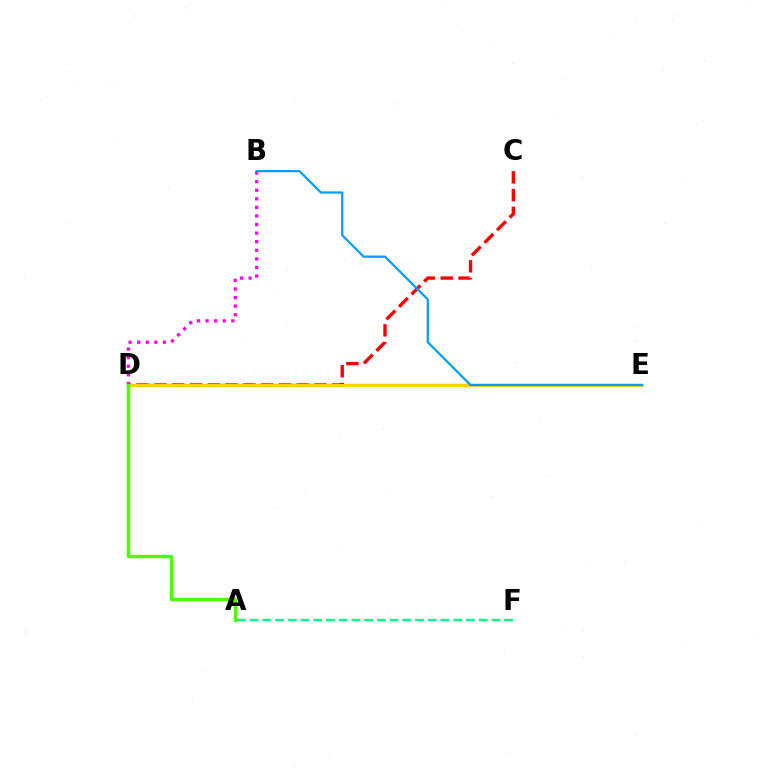{('B', 'D'): [{'color': '#ff00ed', 'line_style': 'dotted', 'thickness': 2.33}], ('D', 'E'): [{'color': '#3700ff', 'line_style': 'solid', 'thickness': 1.55}, {'color': '#ffd500', 'line_style': 'solid', 'thickness': 2.11}], ('C', 'D'): [{'color': '#ff0000', 'line_style': 'dashed', 'thickness': 2.42}], ('B', 'E'): [{'color': '#009eff', 'line_style': 'solid', 'thickness': 1.61}], ('A', 'D'): [{'color': '#4fff00', 'line_style': 'solid', 'thickness': 2.51}], ('A', 'F'): [{'color': '#00ff86', 'line_style': 'dashed', 'thickness': 1.73}]}